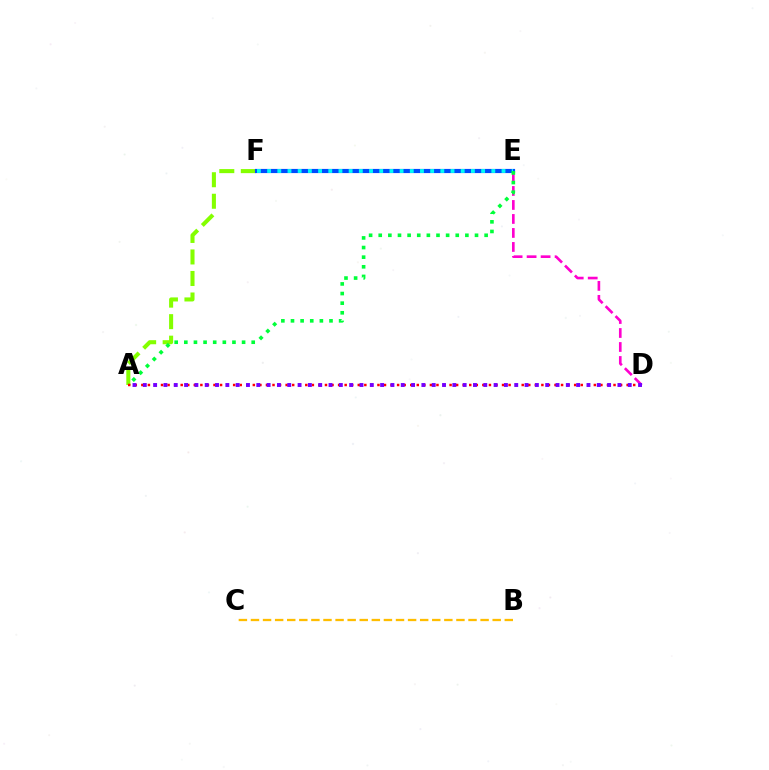{('A', 'F'): [{'color': '#84ff00', 'line_style': 'dashed', 'thickness': 2.92}], ('A', 'D'): [{'color': '#ff0000', 'line_style': 'dotted', 'thickness': 1.78}, {'color': '#7200ff', 'line_style': 'dotted', 'thickness': 2.8}], ('B', 'C'): [{'color': '#ffbd00', 'line_style': 'dashed', 'thickness': 1.64}], ('D', 'E'): [{'color': '#ff00cf', 'line_style': 'dashed', 'thickness': 1.9}], ('E', 'F'): [{'color': '#004bff', 'line_style': 'solid', 'thickness': 3.0}, {'color': '#00fff6', 'line_style': 'dotted', 'thickness': 2.77}], ('A', 'E'): [{'color': '#00ff39', 'line_style': 'dotted', 'thickness': 2.62}]}